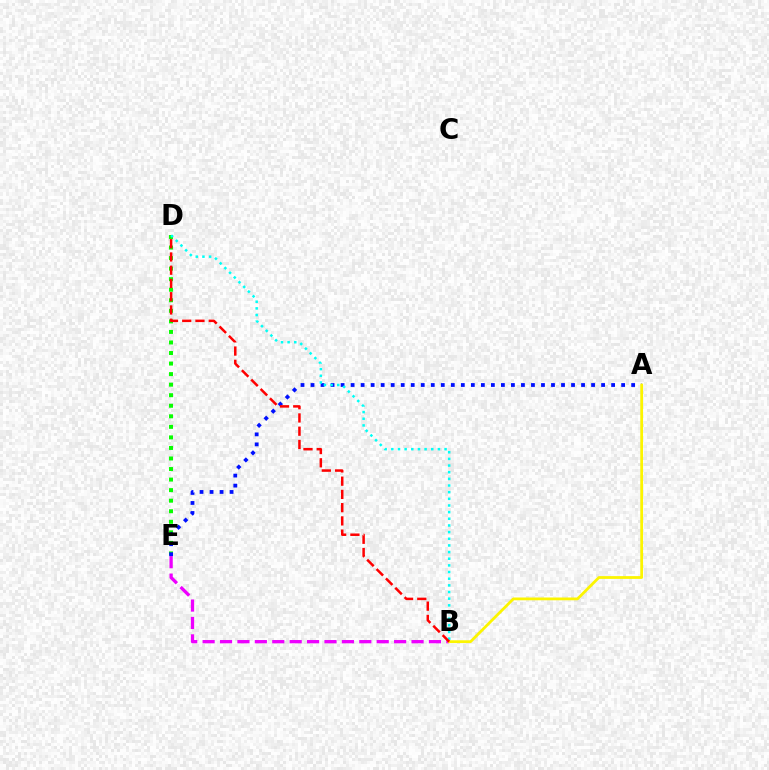{('B', 'E'): [{'color': '#ee00ff', 'line_style': 'dashed', 'thickness': 2.37}], ('D', 'E'): [{'color': '#08ff00', 'line_style': 'dotted', 'thickness': 2.87}], ('A', 'E'): [{'color': '#0010ff', 'line_style': 'dotted', 'thickness': 2.72}], ('A', 'B'): [{'color': '#fcf500', 'line_style': 'solid', 'thickness': 2.0}], ('B', 'D'): [{'color': '#00fff6', 'line_style': 'dotted', 'thickness': 1.81}, {'color': '#ff0000', 'line_style': 'dashed', 'thickness': 1.8}]}